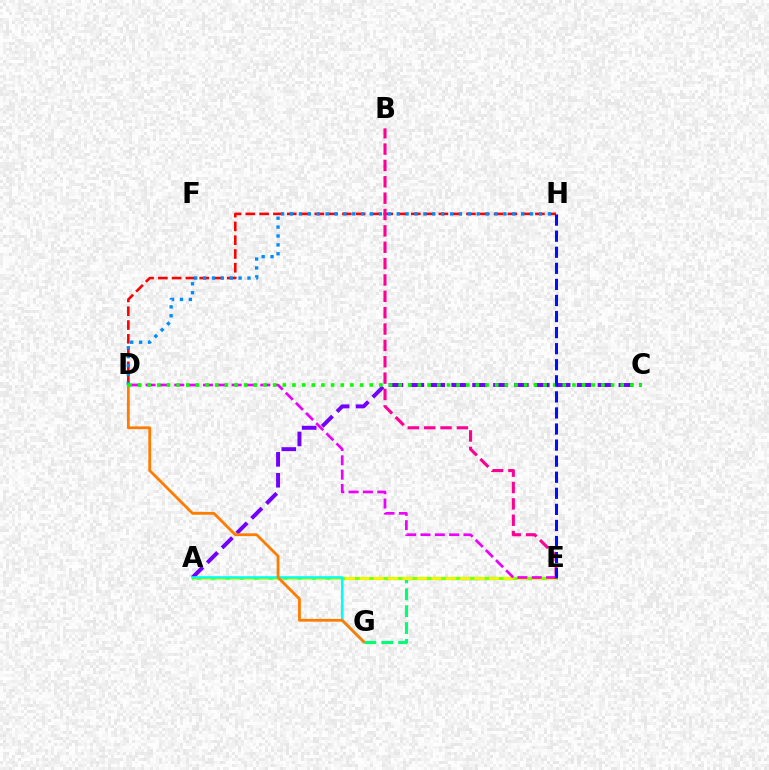{('D', 'H'): [{'color': '#ff0000', 'line_style': 'dashed', 'thickness': 1.87}, {'color': '#008cff', 'line_style': 'dotted', 'thickness': 2.42}], ('E', 'G'): [{'color': '#00ff74', 'line_style': 'dashed', 'thickness': 2.29}], ('A', 'E'): [{'color': '#84ff00', 'line_style': 'solid', 'thickness': 2.28}, {'color': '#fcf500', 'line_style': 'dashed', 'thickness': 1.96}], ('A', 'C'): [{'color': '#7200ff', 'line_style': 'dashed', 'thickness': 2.84}], ('A', 'G'): [{'color': '#00fff6', 'line_style': 'solid', 'thickness': 1.85}], ('D', 'E'): [{'color': '#ee00ff', 'line_style': 'dashed', 'thickness': 1.95}], ('D', 'G'): [{'color': '#ff7c00', 'line_style': 'solid', 'thickness': 2.01}], ('C', 'D'): [{'color': '#08ff00', 'line_style': 'dotted', 'thickness': 2.62}], ('B', 'E'): [{'color': '#ff0094', 'line_style': 'dashed', 'thickness': 2.22}], ('E', 'H'): [{'color': '#0010ff', 'line_style': 'dashed', 'thickness': 2.18}]}